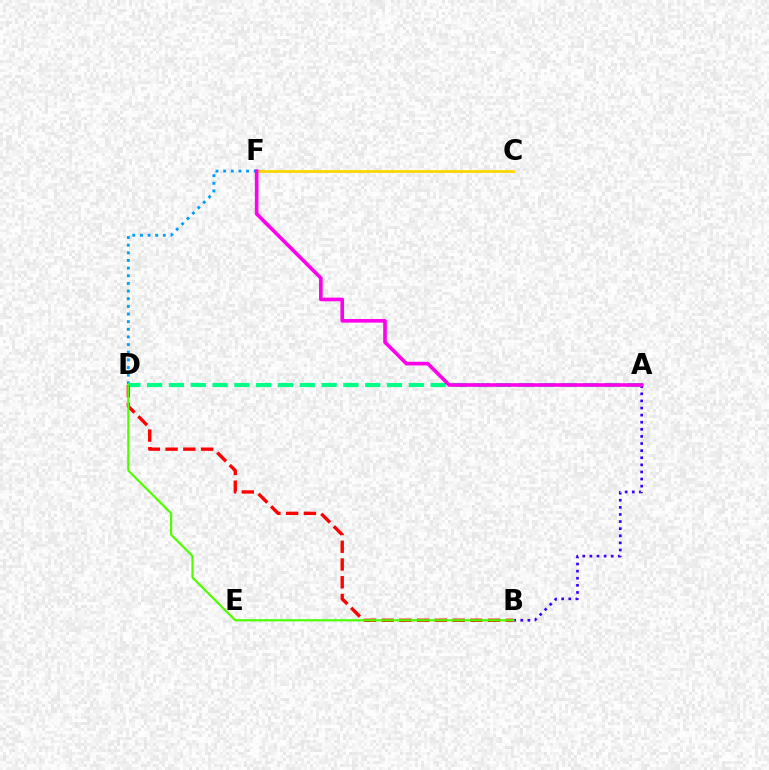{('A', 'B'): [{'color': '#3700ff', 'line_style': 'dotted', 'thickness': 1.93}], ('C', 'F'): [{'color': '#ffd500', 'line_style': 'solid', 'thickness': 2.01}], ('D', 'F'): [{'color': '#009eff', 'line_style': 'dotted', 'thickness': 2.08}], ('A', 'D'): [{'color': '#00ff86', 'line_style': 'dashed', 'thickness': 2.96}], ('B', 'D'): [{'color': '#ff0000', 'line_style': 'dashed', 'thickness': 2.41}, {'color': '#4fff00', 'line_style': 'solid', 'thickness': 1.59}], ('A', 'F'): [{'color': '#ff00ed', 'line_style': 'solid', 'thickness': 2.6}]}